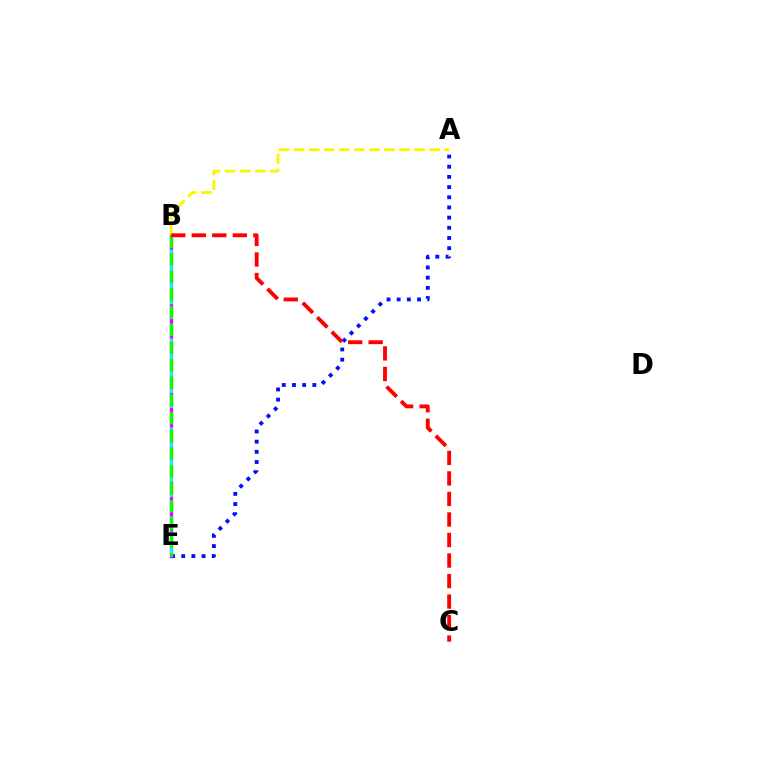{('A', 'E'): [{'color': '#0010ff', 'line_style': 'dotted', 'thickness': 2.77}], ('B', 'E'): [{'color': '#ee00ff', 'line_style': 'solid', 'thickness': 2.41}, {'color': '#00fff6', 'line_style': 'dashed', 'thickness': 2.02}, {'color': '#08ff00', 'line_style': 'dashed', 'thickness': 2.4}], ('A', 'B'): [{'color': '#fcf500', 'line_style': 'dashed', 'thickness': 2.05}], ('B', 'C'): [{'color': '#ff0000', 'line_style': 'dashed', 'thickness': 2.79}]}